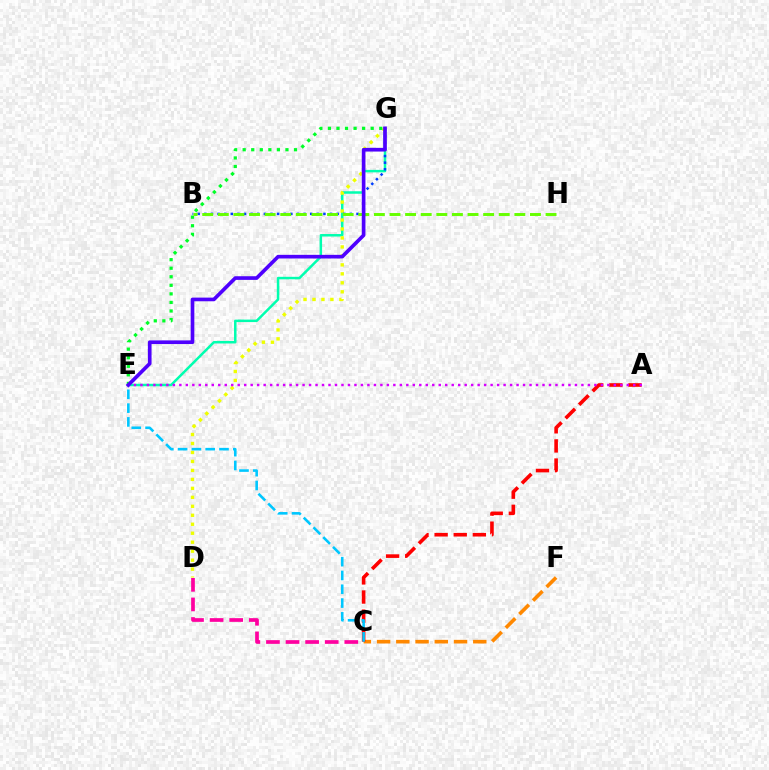{('C', 'D'): [{'color': '#ff00a0', 'line_style': 'dashed', 'thickness': 2.66}], ('C', 'F'): [{'color': '#ff8800', 'line_style': 'dashed', 'thickness': 2.61}], ('E', 'G'): [{'color': '#00ffaf', 'line_style': 'solid', 'thickness': 1.79}, {'color': '#00ff27', 'line_style': 'dotted', 'thickness': 2.32}, {'color': '#4f00ff', 'line_style': 'solid', 'thickness': 2.64}], ('D', 'G'): [{'color': '#eeff00', 'line_style': 'dotted', 'thickness': 2.44}], ('A', 'C'): [{'color': '#ff0000', 'line_style': 'dashed', 'thickness': 2.6}], ('B', 'G'): [{'color': '#003fff', 'line_style': 'dotted', 'thickness': 1.8}], ('C', 'E'): [{'color': '#00c7ff', 'line_style': 'dashed', 'thickness': 1.87}], ('B', 'H'): [{'color': '#66ff00', 'line_style': 'dashed', 'thickness': 2.12}], ('A', 'E'): [{'color': '#d600ff', 'line_style': 'dotted', 'thickness': 1.76}]}